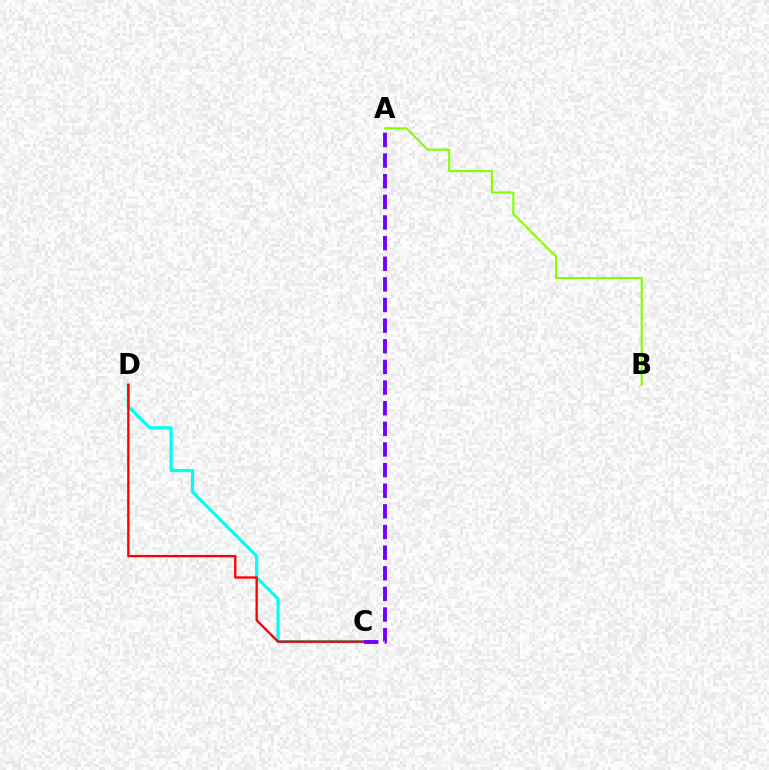{('C', 'D'): [{'color': '#00fff6', 'line_style': 'solid', 'thickness': 2.3}, {'color': '#ff0000', 'line_style': 'solid', 'thickness': 1.69}], ('A', 'B'): [{'color': '#84ff00', 'line_style': 'solid', 'thickness': 1.52}], ('A', 'C'): [{'color': '#7200ff', 'line_style': 'dashed', 'thickness': 2.8}]}